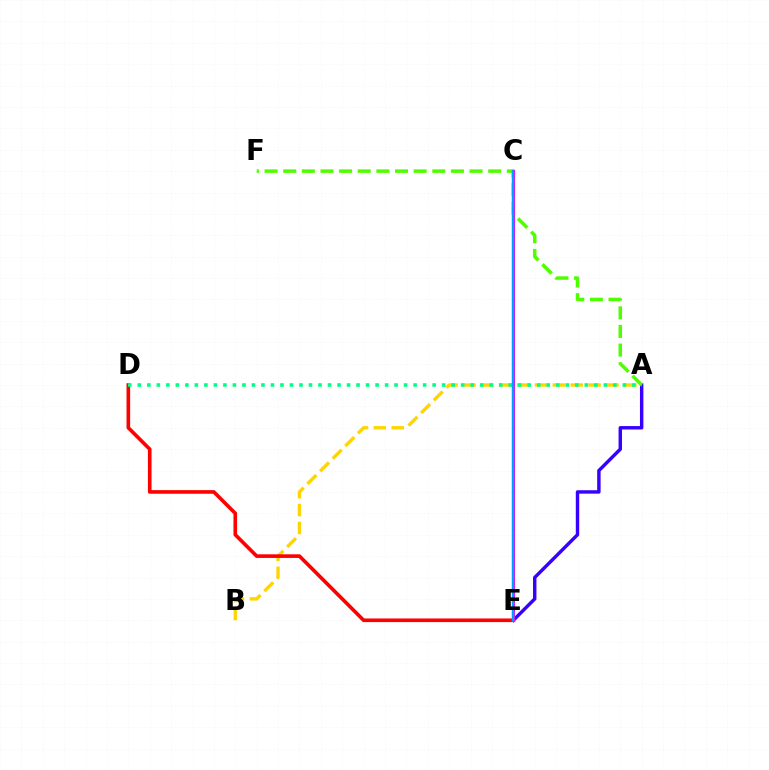{('A', 'B'): [{'color': '#ffd500', 'line_style': 'dashed', 'thickness': 2.43}], ('A', 'E'): [{'color': '#3700ff', 'line_style': 'solid', 'thickness': 2.46}], ('A', 'F'): [{'color': '#4fff00', 'line_style': 'dashed', 'thickness': 2.53}], ('D', 'E'): [{'color': '#ff0000', 'line_style': 'solid', 'thickness': 2.61}], ('A', 'D'): [{'color': '#00ff86', 'line_style': 'dotted', 'thickness': 2.58}], ('C', 'E'): [{'color': '#ff00ed', 'line_style': 'solid', 'thickness': 2.21}, {'color': '#009eff', 'line_style': 'solid', 'thickness': 1.74}]}